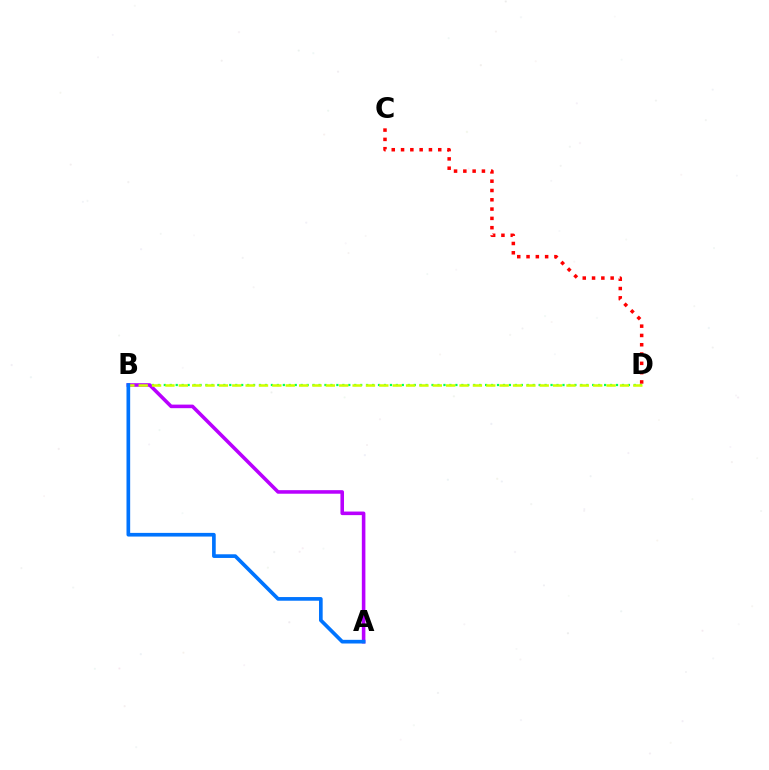{('B', 'D'): [{'color': '#00ff5c', 'line_style': 'dotted', 'thickness': 1.62}, {'color': '#d1ff00', 'line_style': 'dashed', 'thickness': 1.82}], ('A', 'B'): [{'color': '#b900ff', 'line_style': 'solid', 'thickness': 2.57}, {'color': '#0074ff', 'line_style': 'solid', 'thickness': 2.64}], ('C', 'D'): [{'color': '#ff0000', 'line_style': 'dotted', 'thickness': 2.53}]}